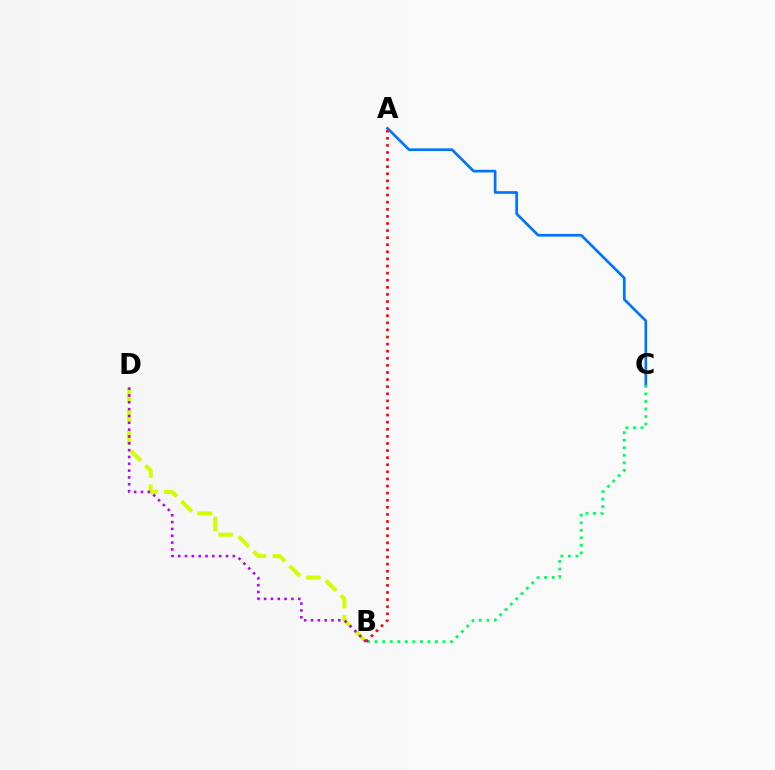{('B', 'D'): [{'color': '#d1ff00', 'line_style': 'dashed', 'thickness': 2.86}, {'color': '#b900ff', 'line_style': 'dotted', 'thickness': 1.86}], ('A', 'C'): [{'color': '#0074ff', 'line_style': 'solid', 'thickness': 1.93}], ('B', 'C'): [{'color': '#00ff5c', 'line_style': 'dotted', 'thickness': 2.05}], ('A', 'B'): [{'color': '#ff0000', 'line_style': 'dotted', 'thickness': 1.93}]}